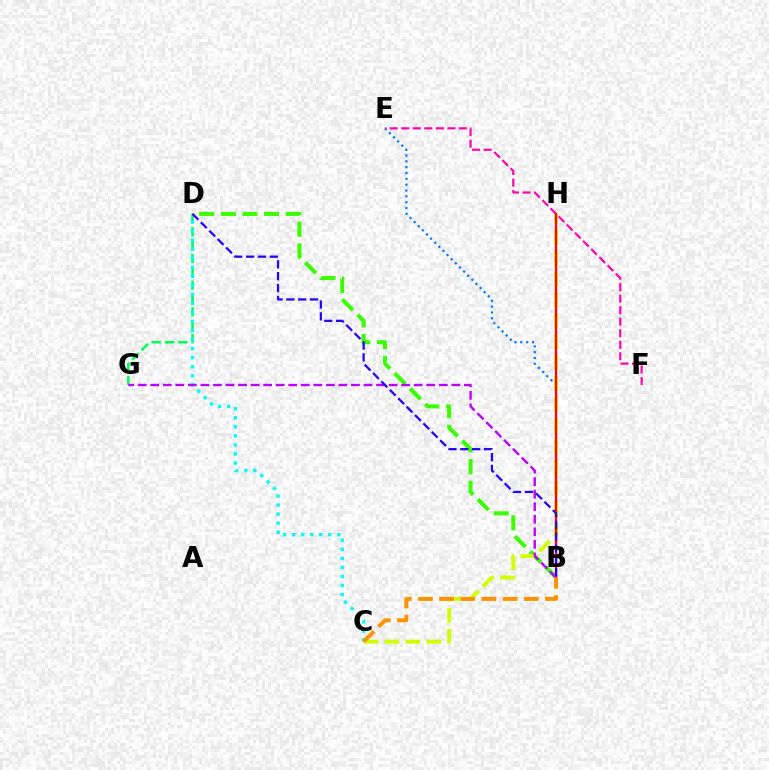{('D', 'G'): [{'color': '#00ff5c', 'line_style': 'dashed', 'thickness': 1.81}], ('B', 'E'): [{'color': '#0074ff', 'line_style': 'dotted', 'thickness': 1.58}], ('B', 'D'): [{'color': '#3dff00', 'line_style': 'dashed', 'thickness': 2.94}, {'color': '#2500ff', 'line_style': 'dashed', 'thickness': 1.61}], ('C', 'H'): [{'color': '#d1ff00', 'line_style': 'dashed', 'thickness': 2.84}], ('B', 'H'): [{'color': '#ff0000', 'line_style': 'solid', 'thickness': 1.65}], ('E', 'F'): [{'color': '#ff00ac', 'line_style': 'dashed', 'thickness': 1.57}], ('C', 'D'): [{'color': '#00fff6', 'line_style': 'dotted', 'thickness': 2.46}], ('B', 'G'): [{'color': '#b900ff', 'line_style': 'dashed', 'thickness': 1.7}], ('B', 'C'): [{'color': '#ff9400', 'line_style': 'dashed', 'thickness': 2.88}]}